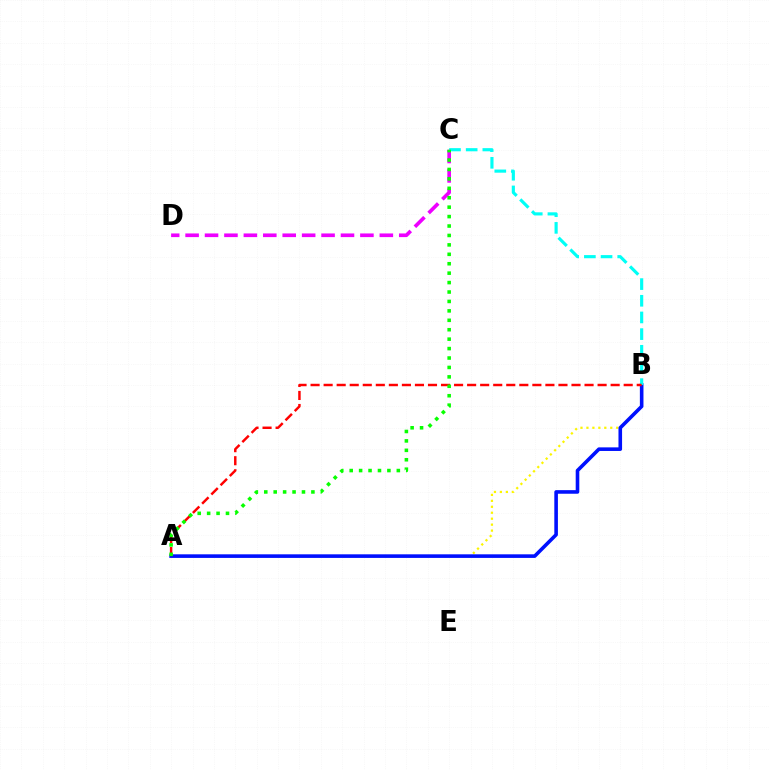{('C', 'D'): [{'color': '#ee00ff', 'line_style': 'dashed', 'thickness': 2.64}], ('A', 'B'): [{'color': '#fcf500', 'line_style': 'dotted', 'thickness': 1.62}, {'color': '#0010ff', 'line_style': 'solid', 'thickness': 2.59}, {'color': '#ff0000', 'line_style': 'dashed', 'thickness': 1.77}], ('B', 'C'): [{'color': '#00fff6', 'line_style': 'dashed', 'thickness': 2.27}], ('A', 'C'): [{'color': '#08ff00', 'line_style': 'dotted', 'thickness': 2.56}]}